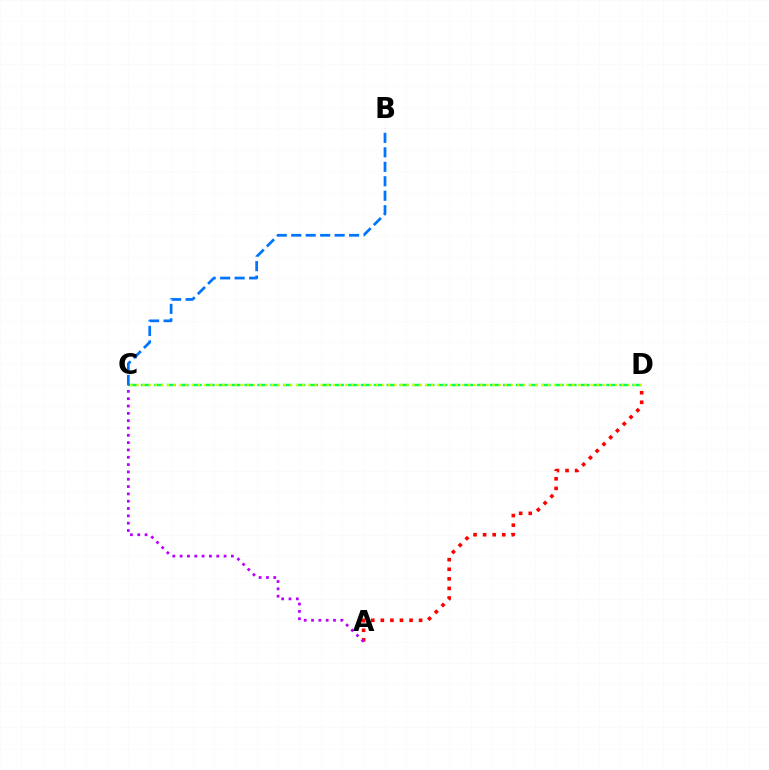{('C', 'D'): [{'color': '#00ff5c', 'line_style': 'dashed', 'thickness': 1.76}, {'color': '#d1ff00', 'line_style': 'dotted', 'thickness': 1.67}], ('A', 'D'): [{'color': '#ff0000', 'line_style': 'dotted', 'thickness': 2.6}], ('B', 'C'): [{'color': '#0074ff', 'line_style': 'dashed', 'thickness': 1.97}], ('A', 'C'): [{'color': '#b900ff', 'line_style': 'dotted', 'thickness': 1.99}]}